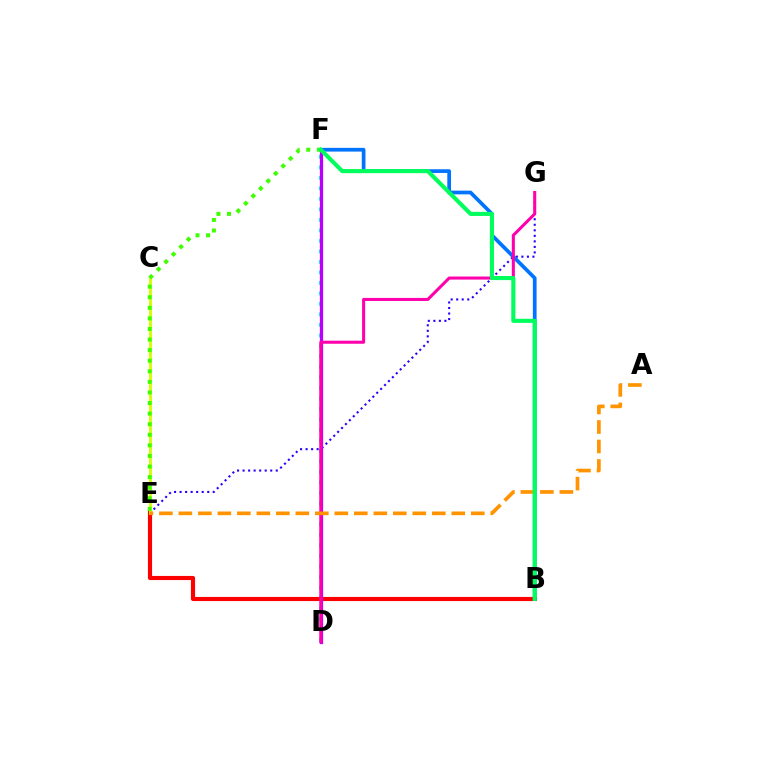{('D', 'F'): [{'color': '#00fff6', 'line_style': 'dotted', 'thickness': 2.85}, {'color': '#b900ff', 'line_style': 'solid', 'thickness': 2.34}], ('E', 'G'): [{'color': '#2500ff', 'line_style': 'dotted', 'thickness': 1.5}], ('B', 'E'): [{'color': '#ff0000', 'line_style': 'solid', 'thickness': 2.98}], ('B', 'F'): [{'color': '#0074ff', 'line_style': 'solid', 'thickness': 2.68}, {'color': '#00ff5c', 'line_style': 'solid', 'thickness': 2.94}], ('C', 'E'): [{'color': '#d1ff00', 'line_style': 'solid', 'thickness': 2.07}], ('D', 'G'): [{'color': '#ff00ac', 'line_style': 'solid', 'thickness': 2.2}], ('A', 'E'): [{'color': '#ff9400', 'line_style': 'dashed', 'thickness': 2.65}], ('E', 'F'): [{'color': '#3dff00', 'line_style': 'dotted', 'thickness': 2.88}]}